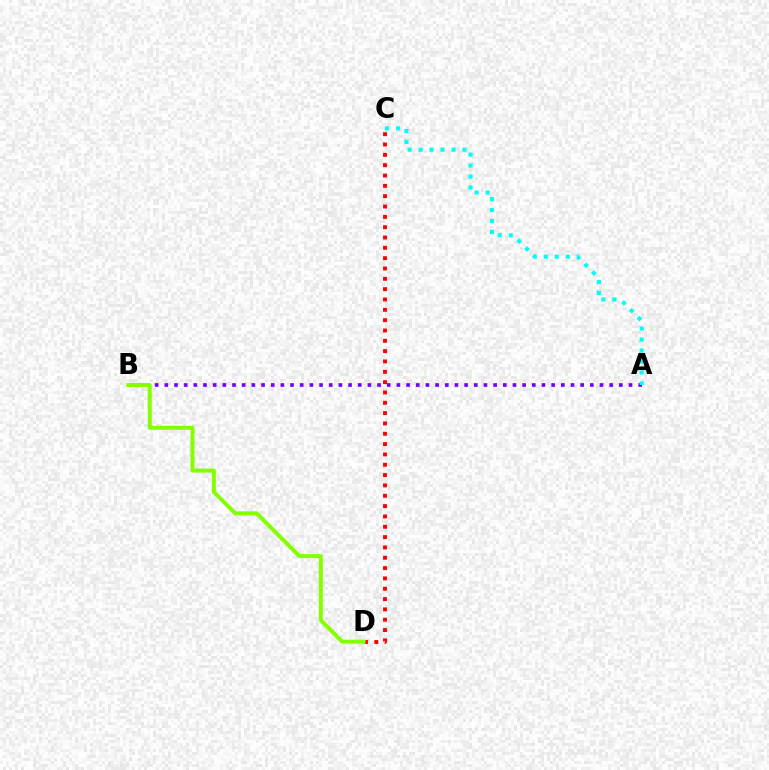{('C', 'D'): [{'color': '#ff0000', 'line_style': 'dotted', 'thickness': 2.81}], ('A', 'B'): [{'color': '#7200ff', 'line_style': 'dotted', 'thickness': 2.63}], ('B', 'D'): [{'color': '#84ff00', 'line_style': 'solid', 'thickness': 2.86}], ('A', 'C'): [{'color': '#00fff6', 'line_style': 'dotted', 'thickness': 2.98}]}